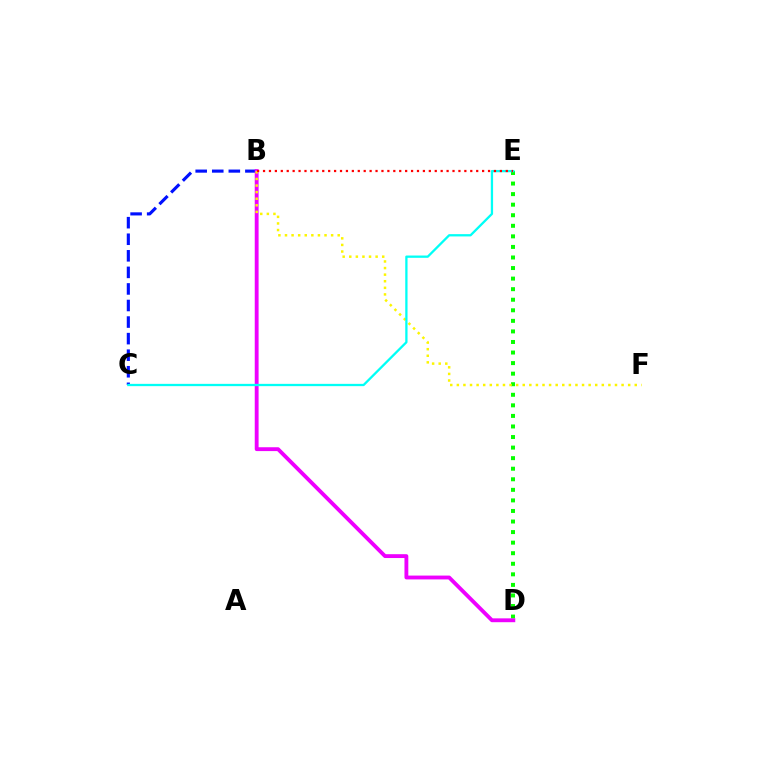{('D', 'E'): [{'color': '#08ff00', 'line_style': 'dotted', 'thickness': 2.87}], ('B', 'C'): [{'color': '#0010ff', 'line_style': 'dashed', 'thickness': 2.25}], ('B', 'D'): [{'color': '#ee00ff', 'line_style': 'solid', 'thickness': 2.77}], ('B', 'F'): [{'color': '#fcf500', 'line_style': 'dotted', 'thickness': 1.79}], ('C', 'E'): [{'color': '#00fff6', 'line_style': 'solid', 'thickness': 1.65}], ('B', 'E'): [{'color': '#ff0000', 'line_style': 'dotted', 'thickness': 1.61}]}